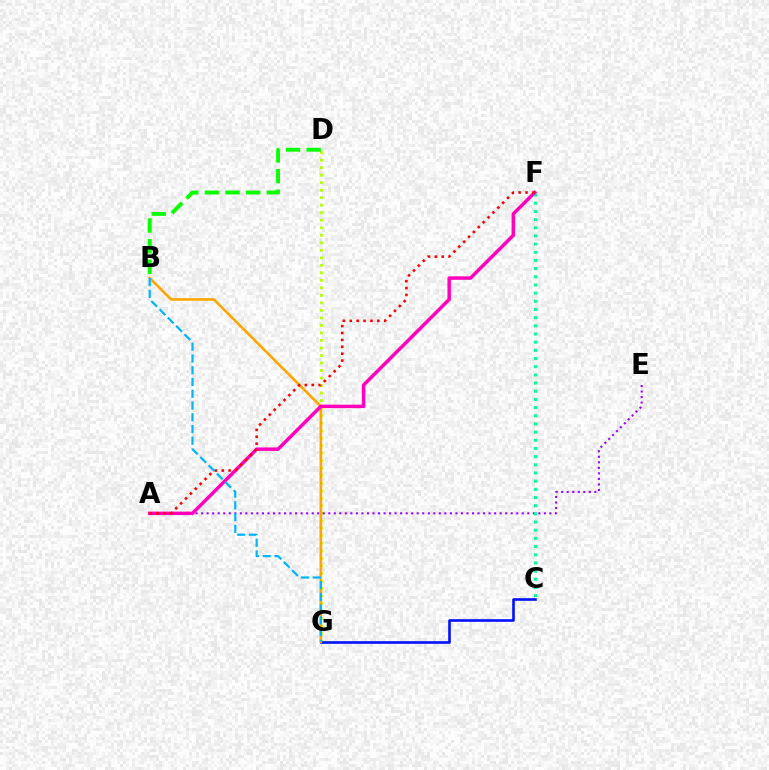{('D', 'G'): [{'color': '#b3ff00', 'line_style': 'dotted', 'thickness': 2.04}], ('A', 'E'): [{'color': '#9b00ff', 'line_style': 'dotted', 'thickness': 1.5}], ('C', 'G'): [{'color': '#0010ff', 'line_style': 'solid', 'thickness': 1.88}], ('C', 'F'): [{'color': '#00ff9d', 'line_style': 'dotted', 'thickness': 2.22}], ('B', 'G'): [{'color': '#ffa500', 'line_style': 'solid', 'thickness': 1.86}, {'color': '#00b5ff', 'line_style': 'dashed', 'thickness': 1.6}], ('A', 'F'): [{'color': '#ff00bd', 'line_style': 'solid', 'thickness': 2.5}, {'color': '#ff0000', 'line_style': 'dotted', 'thickness': 1.87}], ('B', 'D'): [{'color': '#08ff00', 'line_style': 'dashed', 'thickness': 2.8}]}